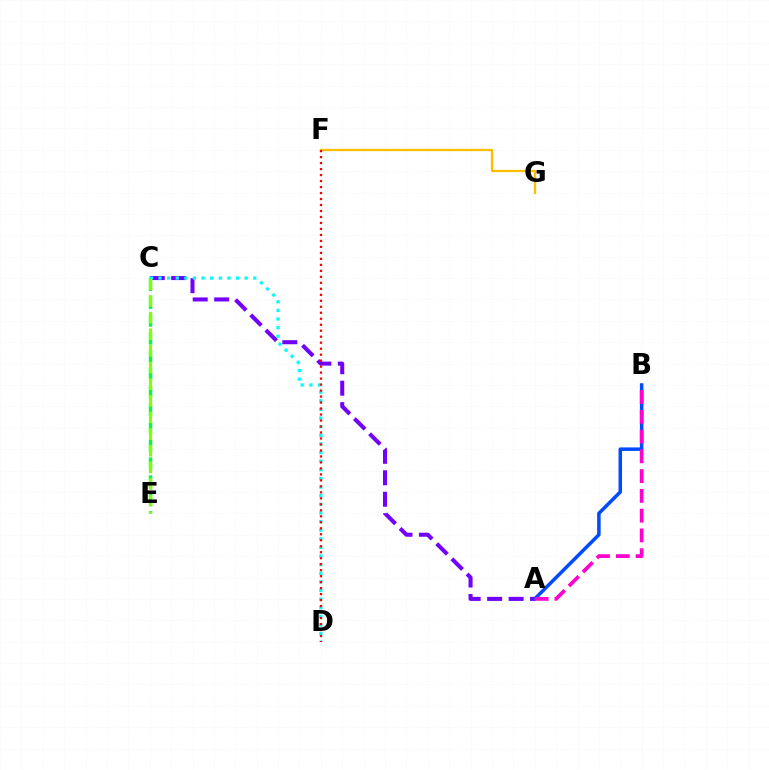{('C', 'E'): [{'color': '#00ff39', 'line_style': 'dashed', 'thickness': 2.43}, {'color': '#84ff00', 'line_style': 'dashed', 'thickness': 2.26}], ('A', 'C'): [{'color': '#7200ff', 'line_style': 'dashed', 'thickness': 2.92}], ('C', 'D'): [{'color': '#00fff6', 'line_style': 'dotted', 'thickness': 2.34}], ('F', 'G'): [{'color': '#ffbd00', 'line_style': 'solid', 'thickness': 1.65}], ('A', 'B'): [{'color': '#004bff', 'line_style': 'solid', 'thickness': 2.53}, {'color': '#ff00cf', 'line_style': 'dashed', 'thickness': 2.69}], ('D', 'F'): [{'color': '#ff0000', 'line_style': 'dotted', 'thickness': 1.63}]}